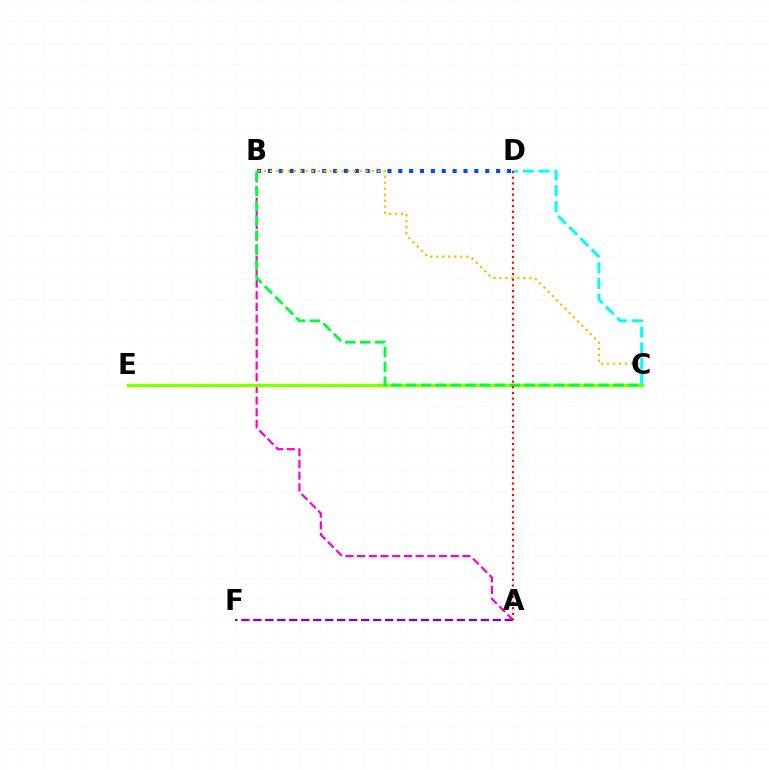{('A', 'F'): [{'color': '#7200ff', 'line_style': 'dashed', 'thickness': 1.63}], ('B', 'D'): [{'color': '#004bff', 'line_style': 'dotted', 'thickness': 2.95}], ('A', 'B'): [{'color': '#ff00cf', 'line_style': 'dashed', 'thickness': 1.59}], ('C', 'E'): [{'color': '#84ff00', 'line_style': 'solid', 'thickness': 2.45}], ('B', 'C'): [{'color': '#ffbd00', 'line_style': 'dotted', 'thickness': 1.63}, {'color': '#00ff39', 'line_style': 'dashed', 'thickness': 2.01}], ('C', 'D'): [{'color': '#00fff6', 'line_style': 'dashed', 'thickness': 2.14}], ('A', 'D'): [{'color': '#ff0000', 'line_style': 'dotted', 'thickness': 1.54}]}